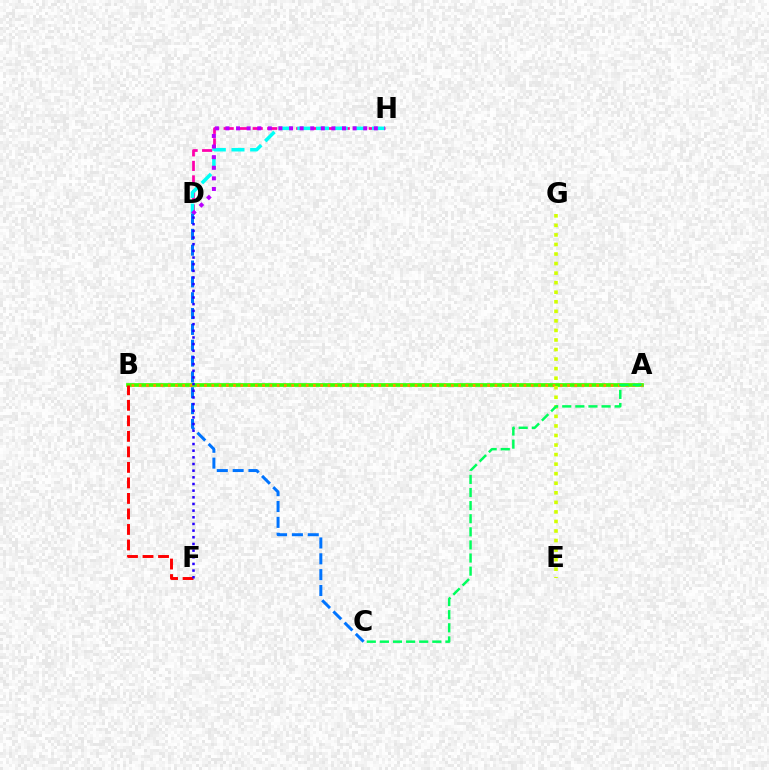{('A', 'B'): [{'color': '#3dff00', 'line_style': 'solid', 'thickness': 2.68}, {'color': '#ff9400', 'line_style': 'dotted', 'thickness': 1.97}], ('D', 'H'): [{'color': '#ff00ac', 'line_style': 'dashed', 'thickness': 1.97}, {'color': '#00fff6', 'line_style': 'dashed', 'thickness': 2.54}, {'color': '#b900ff', 'line_style': 'dotted', 'thickness': 2.88}], ('B', 'F'): [{'color': '#ff0000', 'line_style': 'dashed', 'thickness': 2.11}], ('E', 'G'): [{'color': '#d1ff00', 'line_style': 'dotted', 'thickness': 2.6}], ('C', 'D'): [{'color': '#0074ff', 'line_style': 'dashed', 'thickness': 2.15}], ('D', 'F'): [{'color': '#2500ff', 'line_style': 'dotted', 'thickness': 1.81}], ('A', 'C'): [{'color': '#00ff5c', 'line_style': 'dashed', 'thickness': 1.78}]}